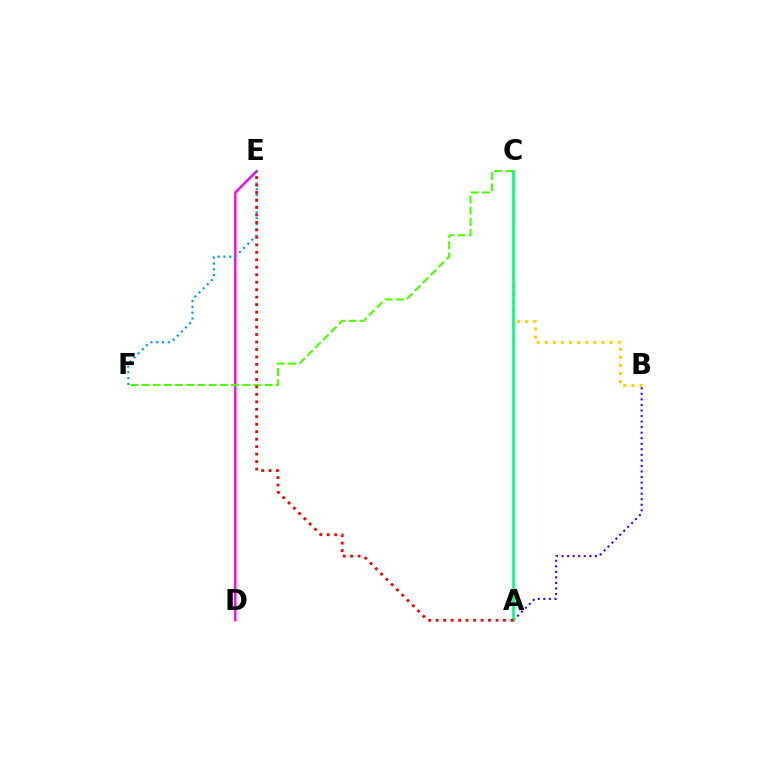{('D', 'E'): [{'color': '#ff00ed', 'line_style': 'solid', 'thickness': 1.7}], ('C', 'F'): [{'color': '#4fff00', 'line_style': 'dashed', 'thickness': 1.52}], ('B', 'C'): [{'color': '#ffd500', 'line_style': 'dotted', 'thickness': 2.2}], ('E', 'F'): [{'color': '#009eff', 'line_style': 'dotted', 'thickness': 1.58}], ('A', 'B'): [{'color': '#3700ff', 'line_style': 'dotted', 'thickness': 1.51}], ('A', 'C'): [{'color': '#00ff86', 'line_style': 'solid', 'thickness': 1.96}], ('A', 'E'): [{'color': '#ff0000', 'line_style': 'dotted', 'thickness': 2.03}]}